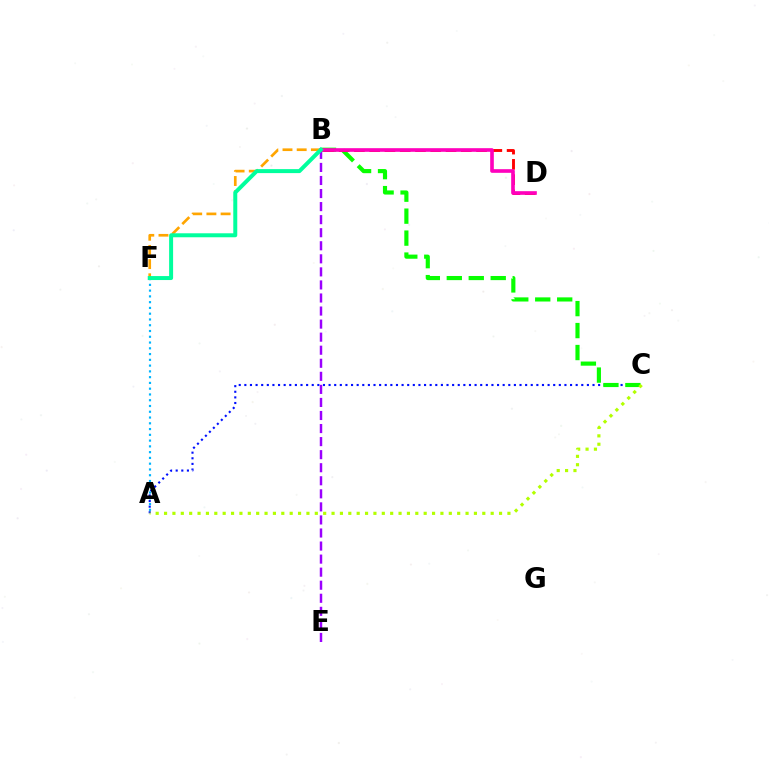{('A', 'C'): [{'color': '#0010ff', 'line_style': 'dotted', 'thickness': 1.53}, {'color': '#b3ff00', 'line_style': 'dotted', 'thickness': 2.28}], ('B', 'E'): [{'color': '#9b00ff', 'line_style': 'dashed', 'thickness': 1.77}], ('B', 'F'): [{'color': '#ffa500', 'line_style': 'dashed', 'thickness': 1.93}, {'color': '#00ff9d', 'line_style': 'solid', 'thickness': 2.87}], ('B', 'C'): [{'color': '#08ff00', 'line_style': 'dashed', 'thickness': 2.98}], ('B', 'D'): [{'color': '#ff0000', 'line_style': 'dashed', 'thickness': 2.07}, {'color': '#ff00bd', 'line_style': 'solid', 'thickness': 2.62}], ('A', 'F'): [{'color': '#00b5ff', 'line_style': 'dotted', 'thickness': 1.57}]}